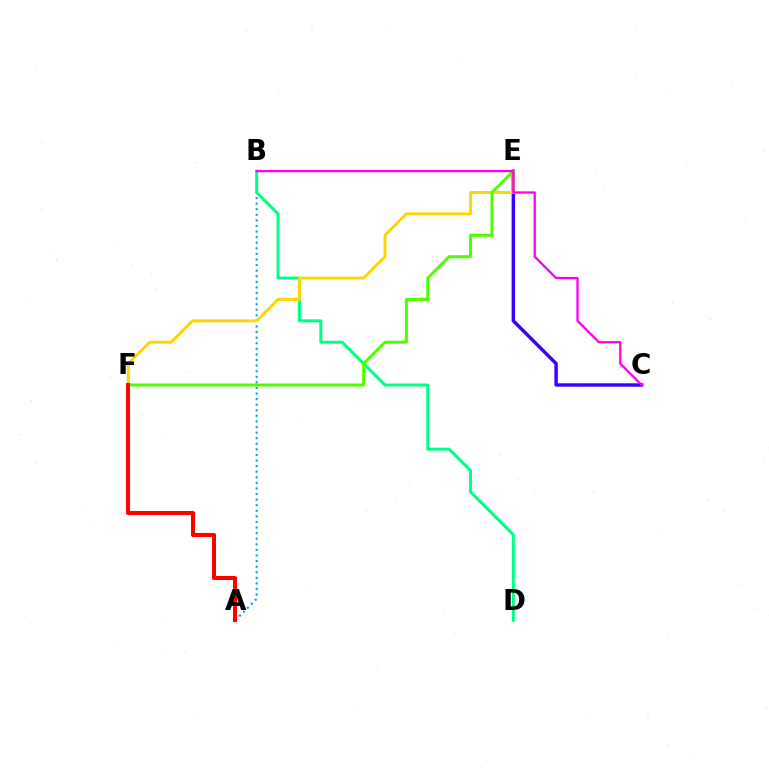{('A', 'B'): [{'color': '#009eff', 'line_style': 'dotted', 'thickness': 1.52}], ('C', 'E'): [{'color': '#3700ff', 'line_style': 'solid', 'thickness': 2.48}], ('B', 'D'): [{'color': '#00ff86', 'line_style': 'solid', 'thickness': 2.15}], ('E', 'F'): [{'color': '#ffd500', 'line_style': 'solid', 'thickness': 2.09}, {'color': '#4fff00', 'line_style': 'solid', 'thickness': 2.16}], ('A', 'F'): [{'color': '#ff0000', 'line_style': 'solid', 'thickness': 2.91}], ('B', 'C'): [{'color': '#ff00ed', 'line_style': 'solid', 'thickness': 1.66}]}